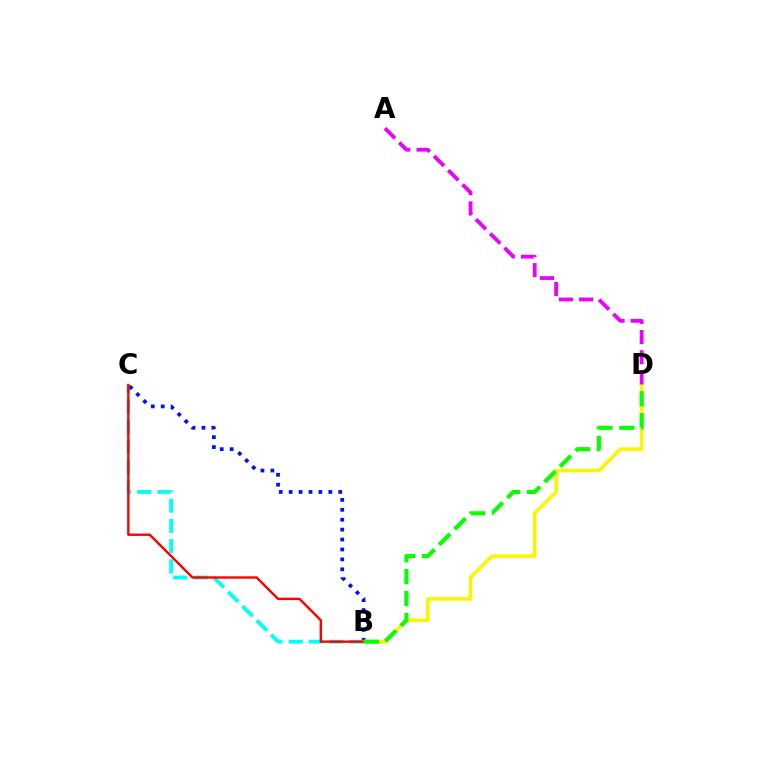{('B', 'C'): [{'color': '#00fff6', 'line_style': 'dashed', 'thickness': 2.75}, {'color': '#0010ff', 'line_style': 'dotted', 'thickness': 2.69}, {'color': '#ff0000', 'line_style': 'solid', 'thickness': 1.72}], ('B', 'D'): [{'color': '#fcf500', 'line_style': 'solid', 'thickness': 2.58}, {'color': '#08ff00', 'line_style': 'dashed', 'thickness': 2.98}], ('A', 'D'): [{'color': '#ee00ff', 'line_style': 'dashed', 'thickness': 2.74}]}